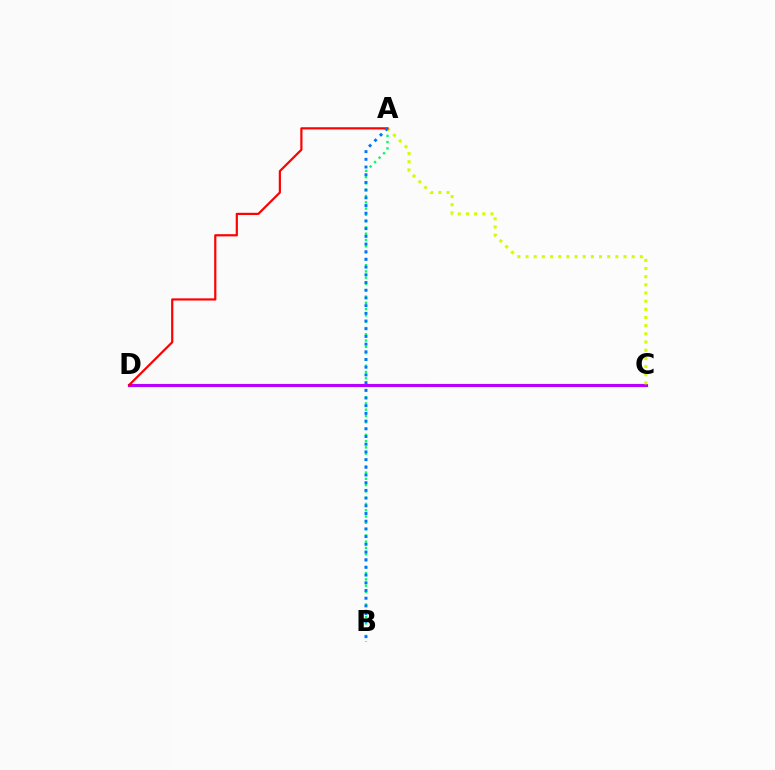{('A', 'B'): [{'color': '#00ff5c', 'line_style': 'dotted', 'thickness': 1.71}, {'color': '#0074ff', 'line_style': 'dotted', 'thickness': 2.09}], ('C', 'D'): [{'color': '#b900ff', 'line_style': 'solid', 'thickness': 2.24}], ('A', 'C'): [{'color': '#d1ff00', 'line_style': 'dotted', 'thickness': 2.22}], ('A', 'D'): [{'color': '#ff0000', 'line_style': 'solid', 'thickness': 1.58}]}